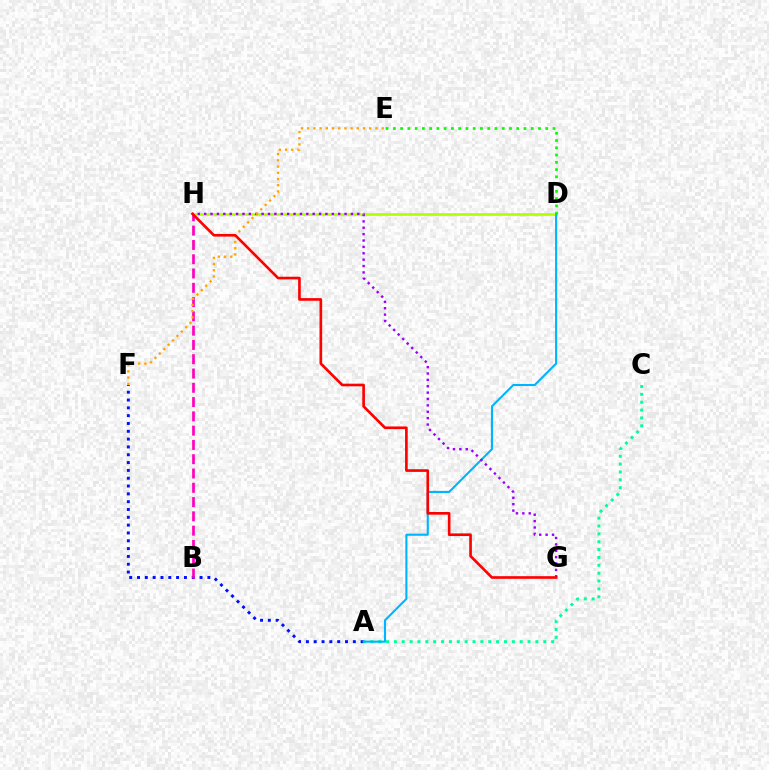{('A', 'C'): [{'color': '#00ff9d', 'line_style': 'dotted', 'thickness': 2.14}], ('A', 'F'): [{'color': '#0010ff', 'line_style': 'dotted', 'thickness': 2.12}], ('D', 'H'): [{'color': '#b3ff00', 'line_style': 'solid', 'thickness': 1.95}], ('A', 'D'): [{'color': '#00b5ff', 'line_style': 'solid', 'thickness': 1.52}], ('G', 'H'): [{'color': '#9b00ff', 'line_style': 'dotted', 'thickness': 1.73}, {'color': '#ff0000', 'line_style': 'solid', 'thickness': 1.91}], ('B', 'H'): [{'color': '#ff00bd', 'line_style': 'dashed', 'thickness': 1.94}], ('E', 'F'): [{'color': '#ffa500', 'line_style': 'dotted', 'thickness': 1.69}], ('D', 'E'): [{'color': '#08ff00', 'line_style': 'dotted', 'thickness': 1.97}]}